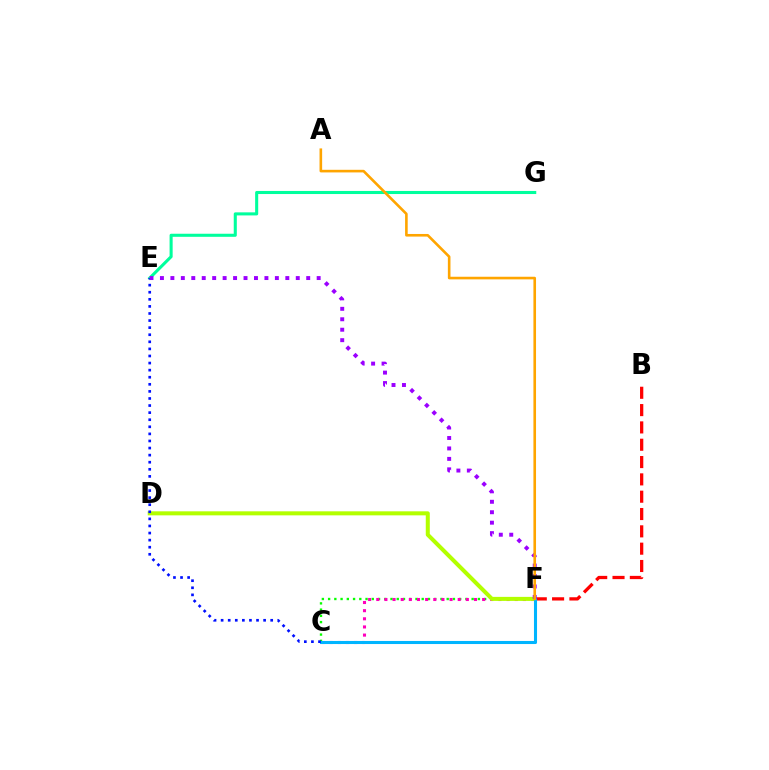{('E', 'G'): [{'color': '#00ff9d', 'line_style': 'solid', 'thickness': 2.21}], ('C', 'F'): [{'color': '#08ff00', 'line_style': 'dotted', 'thickness': 1.7}, {'color': '#ff00bd', 'line_style': 'dotted', 'thickness': 2.21}, {'color': '#00b5ff', 'line_style': 'solid', 'thickness': 2.21}], ('B', 'F'): [{'color': '#ff0000', 'line_style': 'dashed', 'thickness': 2.35}], ('D', 'F'): [{'color': '#b3ff00', 'line_style': 'solid', 'thickness': 2.9}], ('C', 'E'): [{'color': '#0010ff', 'line_style': 'dotted', 'thickness': 1.92}], ('E', 'F'): [{'color': '#9b00ff', 'line_style': 'dotted', 'thickness': 2.84}], ('A', 'F'): [{'color': '#ffa500', 'line_style': 'solid', 'thickness': 1.88}]}